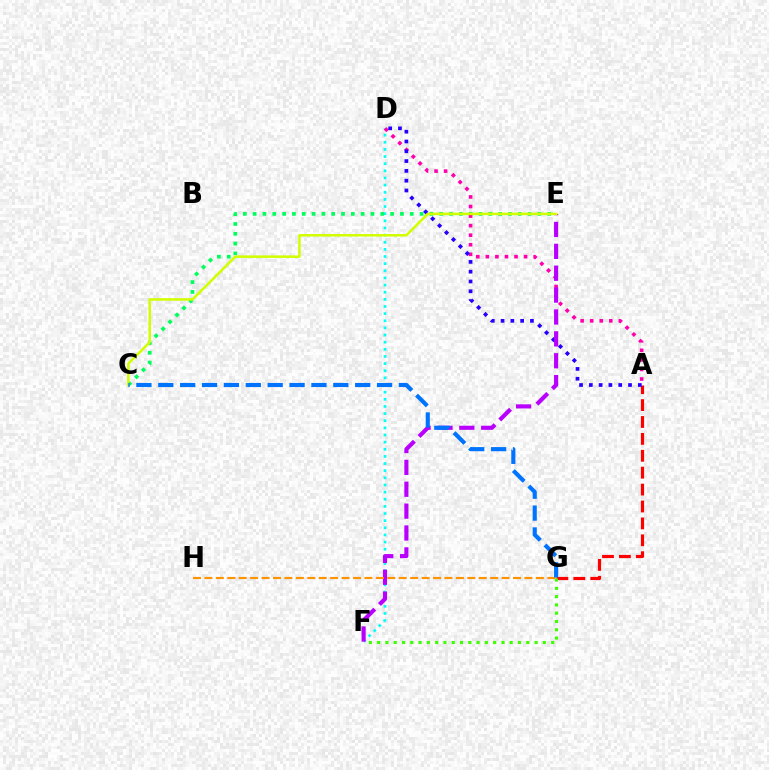{('A', 'G'): [{'color': '#ff0000', 'line_style': 'dashed', 'thickness': 2.3}], ('D', 'F'): [{'color': '#00fff6', 'line_style': 'dotted', 'thickness': 1.94}], ('F', 'G'): [{'color': '#3dff00', 'line_style': 'dotted', 'thickness': 2.25}], ('C', 'E'): [{'color': '#00ff5c', 'line_style': 'dotted', 'thickness': 2.67}, {'color': '#d1ff00', 'line_style': 'solid', 'thickness': 1.82}], ('A', 'D'): [{'color': '#ff00ac', 'line_style': 'dotted', 'thickness': 2.6}, {'color': '#2500ff', 'line_style': 'dotted', 'thickness': 2.66}], ('E', 'F'): [{'color': '#b900ff', 'line_style': 'dashed', 'thickness': 2.97}], ('G', 'H'): [{'color': '#ff9400', 'line_style': 'dashed', 'thickness': 1.55}], ('C', 'G'): [{'color': '#0074ff', 'line_style': 'dashed', 'thickness': 2.97}]}